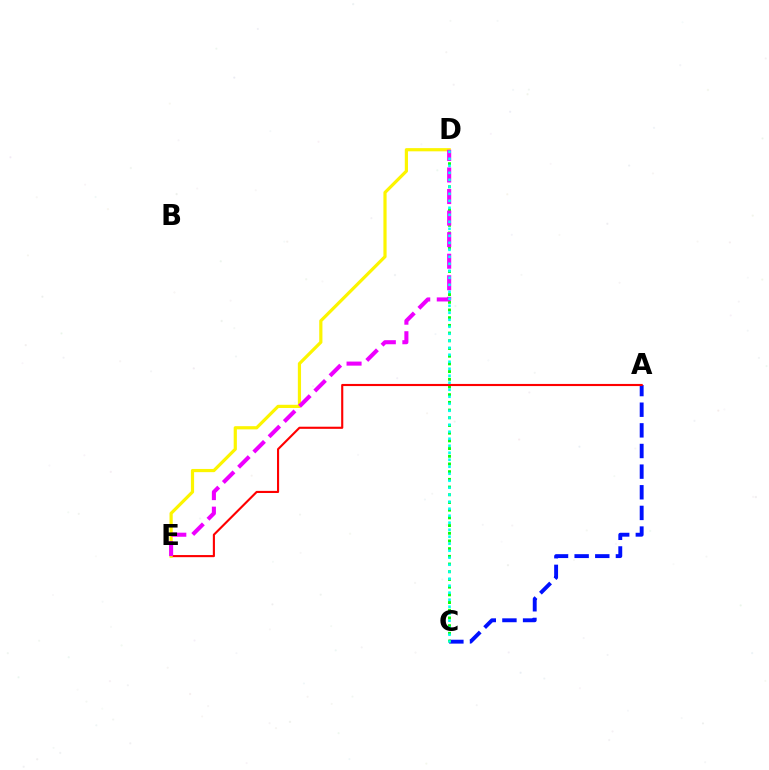{('A', 'C'): [{'color': '#0010ff', 'line_style': 'dashed', 'thickness': 2.8}], ('C', 'D'): [{'color': '#08ff00', 'line_style': 'dotted', 'thickness': 2.09}, {'color': '#00fff6', 'line_style': 'dotted', 'thickness': 1.9}], ('A', 'E'): [{'color': '#ff0000', 'line_style': 'solid', 'thickness': 1.53}], ('D', 'E'): [{'color': '#fcf500', 'line_style': 'solid', 'thickness': 2.3}, {'color': '#ee00ff', 'line_style': 'dashed', 'thickness': 2.93}]}